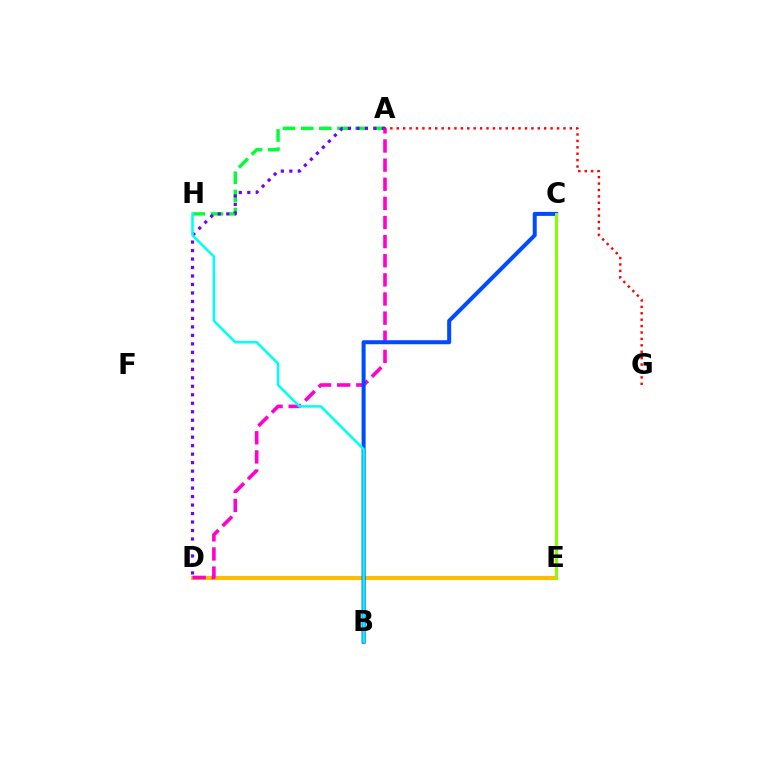{('D', 'E'): [{'color': '#ffbd00', 'line_style': 'solid', 'thickness': 2.93}], ('A', 'H'): [{'color': '#00ff39', 'line_style': 'dashed', 'thickness': 2.46}], ('A', 'D'): [{'color': '#7200ff', 'line_style': 'dotted', 'thickness': 2.31}, {'color': '#ff00cf', 'line_style': 'dashed', 'thickness': 2.6}], ('B', 'C'): [{'color': '#004bff', 'line_style': 'solid', 'thickness': 2.89}], ('C', 'E'): [{'color': '#84ff00', 'line_style': 'solid', 'thickness': 2.17}], ('A', 'G'): [{'color': '#ff0000', 'line_style': 'dotted', 'thickness': 1.74}], ('B', 'H'): [{'color': '#00fff6', 'line_style': 'solid', 'thickness': 1.84}]}